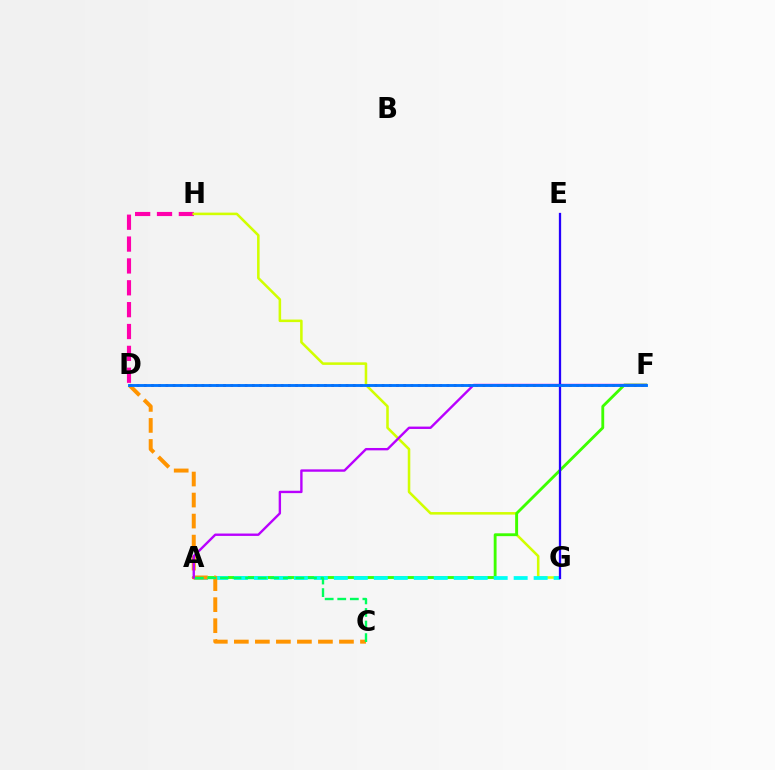{('D', 'H'): [{'color': '#ff00ac', 'line_style': 'dashed', 'thickness': 2.97}], ('G', 'H'): [{'color': '#d1ff00', 'line_style': 'solid', 'thickness': 1.83}], ('A', 'F'): [{'color': '#3dff00', 'line_style': 'solid', 'thickness': 2.05}, {'color': '#b900ff', 'line_style': 'solid', 'thickness': 1.71}], ('A', 'G'): [{'color': '#00fff6', 'line_style': 'dashed', 'thickness': 2.71}], ('C', 'D'): [{'color': '#ff9400', 'line_style': 'dashed', 'thickness': 2.86}], ('D', 'F'): [{'color': '#ff0000', 'line_style': 'dotted', 'thickness': 1.96}, {'color': '#0074ff', 'line_style': 'solid', 'thickness': 2.07}], ('E', 'G'): [{'color': '#2500ff', 'line_style': 'solid', 'thickness': 1.64}], ('A', 'C'): [{'color': '#00ff5c', 'line_style': 'dashed', 'thickness': 1.71}]}